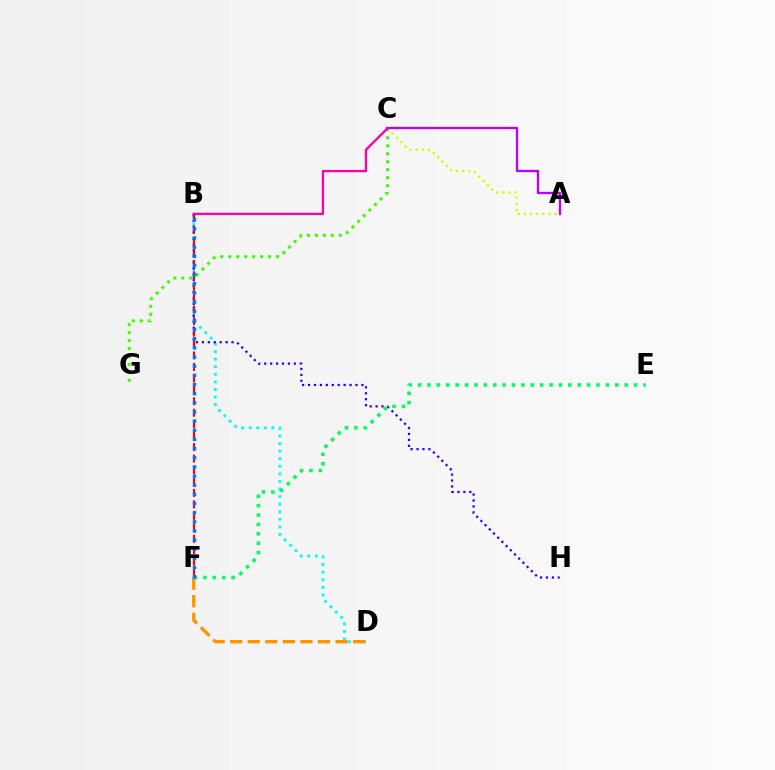{('B', 'D'): [{'color': '#00fff6', 'line_style': 'dotted', 'thickness': 2.06}], ('B', 'H'): [{'color': '#2500ff', 'line_style': 'dotted', 'thickness': 1.61}], ('A', 'C'): [{'color': '#d1ff00', 'line_style': 'dotted', 'thickness': 1.67}, {'color': '#b900ff', 'line_style': 'solid', 'thickness': 1.65}], ('C', 'G'): [{'color': '#3dff00', 'line_style': 'dotted', 'thickness': 2.16}], ('B', 'F'): [{'color': '#ff0000', 'line_style': 'dashed', 'thickness': 1.56}, {'color': '#0074ff', 'line_style': 'dotted', 'thickness': 2.49}], ('E', 'F'): [{'color': '#00ff5c', 'line_style': 'dotted', 'thickness': 2.55}], ('D', 'F'): [{'color': '#ff9400', 'line_style': 'dashed', 'thickness': 2.39}], ('B', 'C'): [{'color': '#ff00ac', 'line_style': 'solid', 'thickness': 1.66}]}